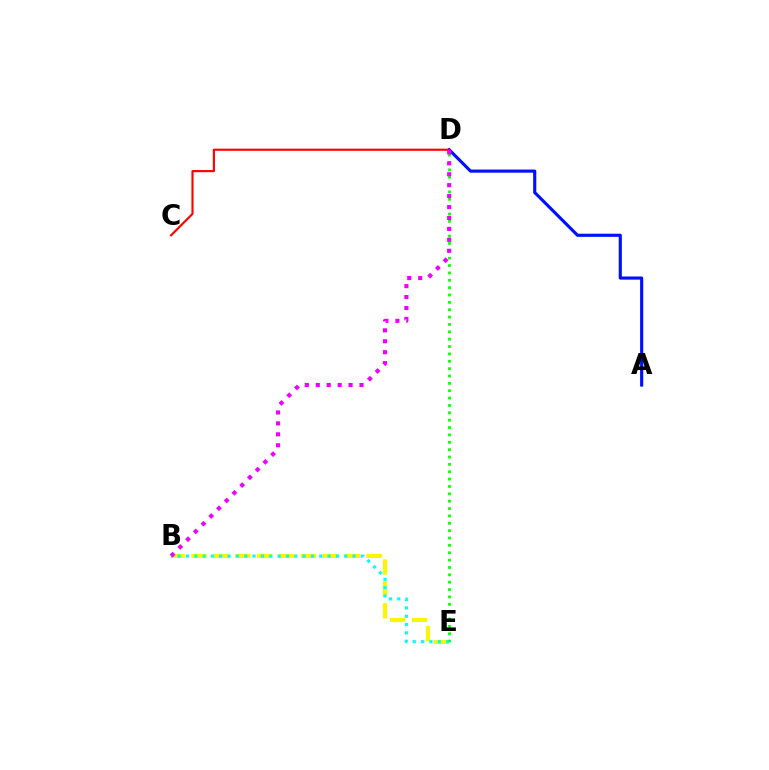{('B', 'E'): [{'color': '#fcf500', 'line_style': 'dashed', 'thickness': 2.97}, {'color': '#00fff6', 'line_style': 'dotted', 'thickness': 2.26}], ('D', 'E'): [{'color': '#08ff00', 'line_style': 'dotted', 'thickness': 2.0}], ('A', 'D'): [{'color': '#0010ff', 'line_style': 'solid', 'thickness': 2.26}], ('C', 'D'): [{'color': '#ff0000', 'line_style': 'solid', 'thickness': 1.55}], ('B', 'D'): [{'color': '#ee00ff', 'line_style': 'dotted', 'thickness': 2.97}]}